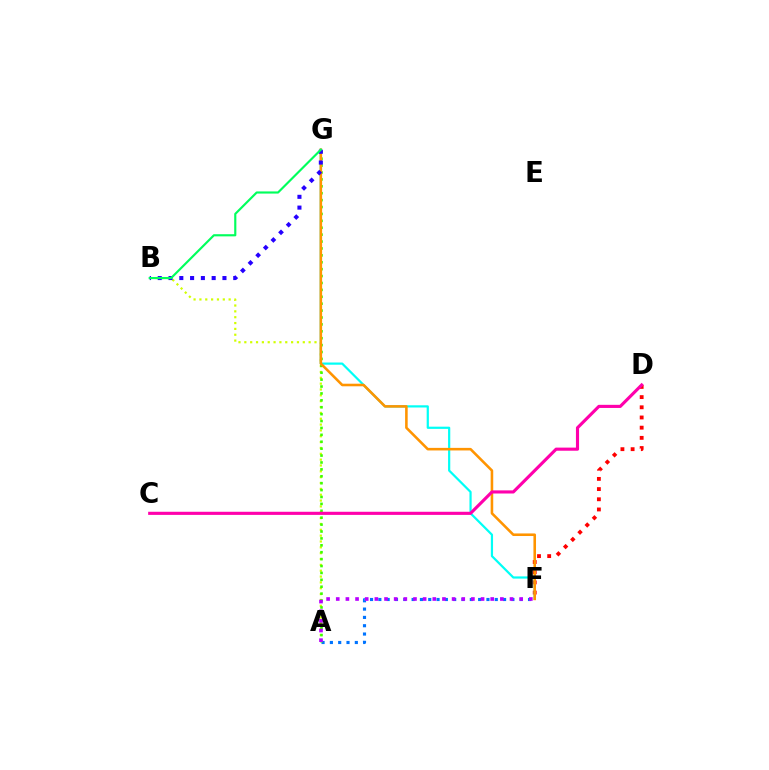{('A', 'F'): [{'color': '#0074ff', 'line_style': 'dotted', 'thickness': 2.26}, {'color': '#b900ff', 'line_style': 'dotted', 'thickness': 2.62}], ('D', 'F'): [{'color': '#ff0000', 'line_style': 'dotted', 'thickness': 2.77}], ('A', 'B'): [{'color': '#d1ff00', 'line_style': 'dotted', 'thickness': 1.59}], ('A', 'G'): [{'color': '#3dff00', 'line_style': 'dotted', 'thickness': 1.88}], ('F', 'G'): [{'color': '#00fff6', 'line_style': 'solid', 'thickness': 1.59}, {'color': '#ff9400', 'line_style': 'solid', 'thickness': 1.86}], ('B', 'G'): [{'color': '#2500ff', 'line_style': 'dotted', 'thickness': 2.93}, {'color': '#00ff5c', 'line_style': 'solid', 'thickness': 1.55}], ('C', 'D'): [{'color': '#ff00ac', 'line_style': 'solid', 'thickness': 2.25}]}